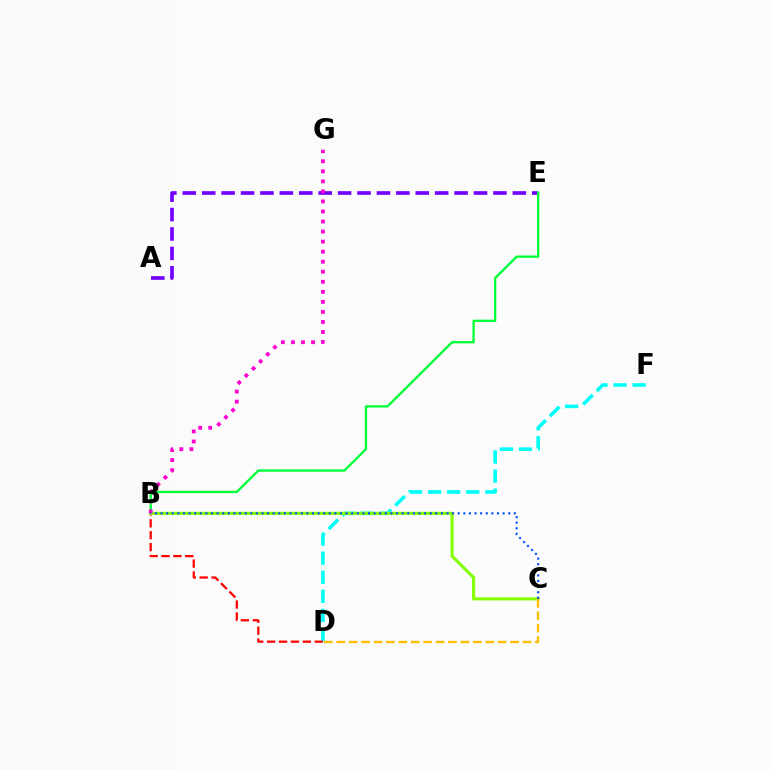{('D', 'F'): [{'color': '#00fff6', 'line_style': 'dashed', 'thickness': 2.59}], ('A', 'E'): [{'color': '#7200ff', 'line_style': 'dashed', 'thickness': 2.64}], ('B', 'D'): [{'color': '#ff0000', 'line_style': 'dashed', 'thickness': 1.62}], ('B', 'E'): [{'color': '#00ff39', 'line_style': 'solid', 'thickness': 1.68}], ('B', 'C'): [{'color': '#84ff00', 'line_style': 'solid', 'thickness': 2.24}, {'color': '#004bff', 'line_style': 'dotted', 'thickness': 1.52}], ('B', 'G'): [{'color': '#ff00cf', 'line_style': 'dotted', 'thickness': 2.73}], ('C', 'D'): [{'color': '#ffbd00', 'line_style': 'dashed', 'thickness': 1.69}]}